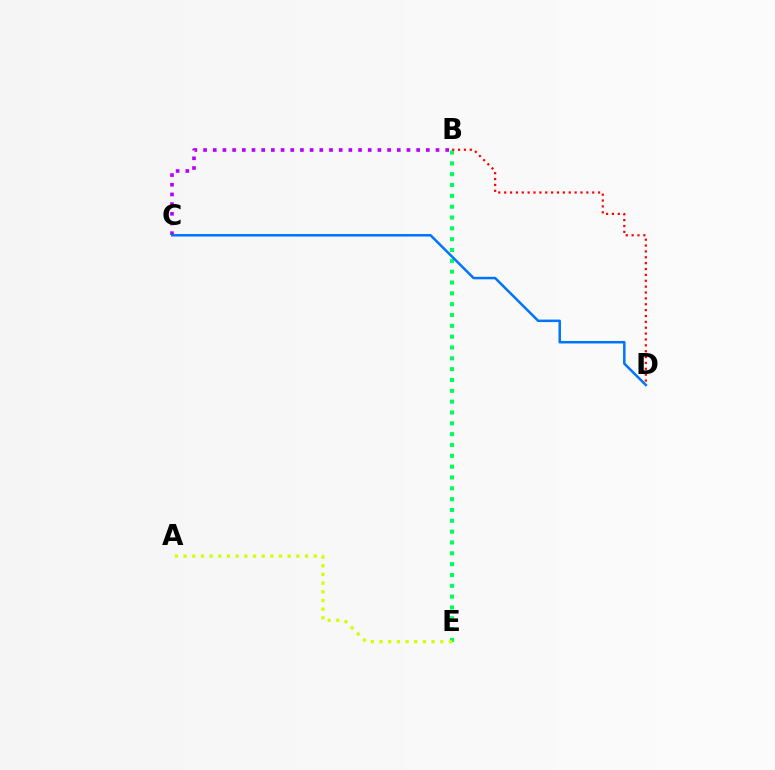{('B', 'E'): [{'color': '#00ff5c', 'line_style': 'dotted', 'thickness': 2.94}], ('B', 'D'): [{'color': '#ff0000', 'line_style': 'dotted', 'thickness': 1.59}], ('B', 'C'): [{'color': '#b900ff', 'line_style': 'dotted', 'thickness': 2.63}], ('C', 'D'): [{'color': '#0074ff', 'line_style': 'solid', 'thickness': 1.8}], ('A', 'E'): [{'color': '#d1ff00', 'line_style': 'dotted', 'thickness': 2.36}]}